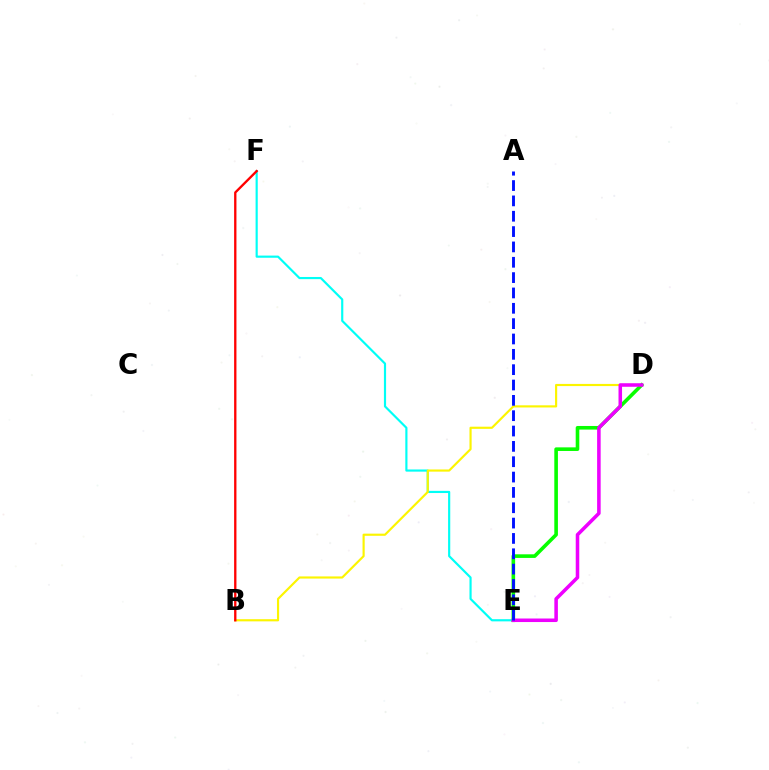{('E', 'F'): [{'color': '#00fff6', 'line_style': 'solid', 'thickness': 1.56}], ('B', 'D'): [{'color': '#fcf500', 'line_style': 'solid', 'thickness': 1.55}], ('B', 'F'): [{'color': '#ff0000', 'line_style': 'solid', 'thickness': 1.68}], ('D', 'E'): [{'color': '#08ff00', 'line_style': 'solid', 'thickness': 2.6}, {'color': '#ee00ff', 'line_style': 'solid', 'thickness': 2.55}], ('A', 'E'): [{'color': '#0010ff', 'line_style': 'dashed', 'thickness': 2.08}]}